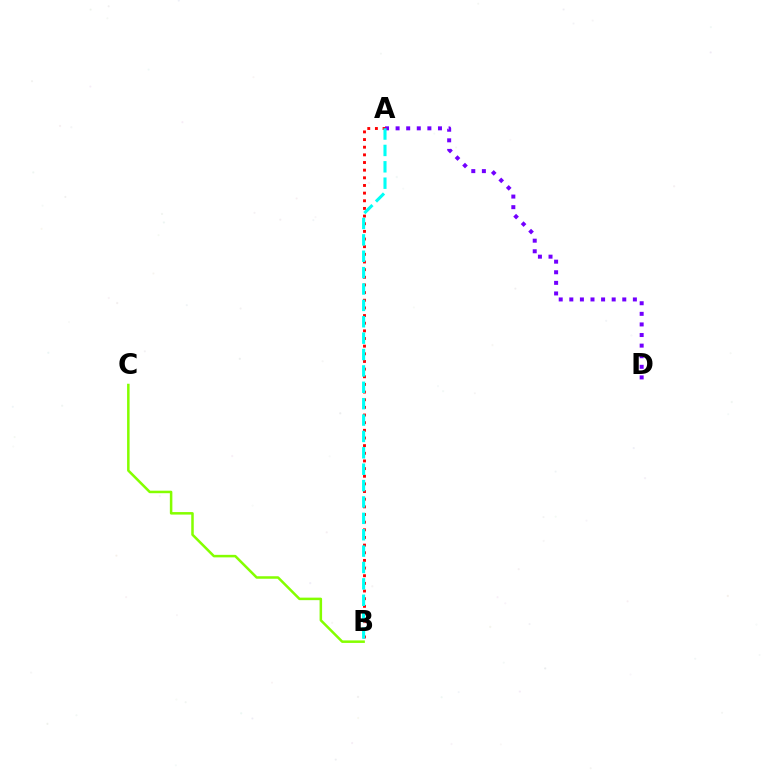{('A', 'D'): [{'color': '#7200ff', 'line_style': 'dotted', 'thickness': 2.88}], ('A', 'B'): [{'color': '#ff0000', 'line_style': 'dotted', 'thickness': 2.08}, {'color': '#00fff6', 'line_style': 'dashed', 'thickness': 2.23}], ('B', 'C'): [{'color': '#84ff00', 'line_style': 'solid', 'thickness': 1.81}]}